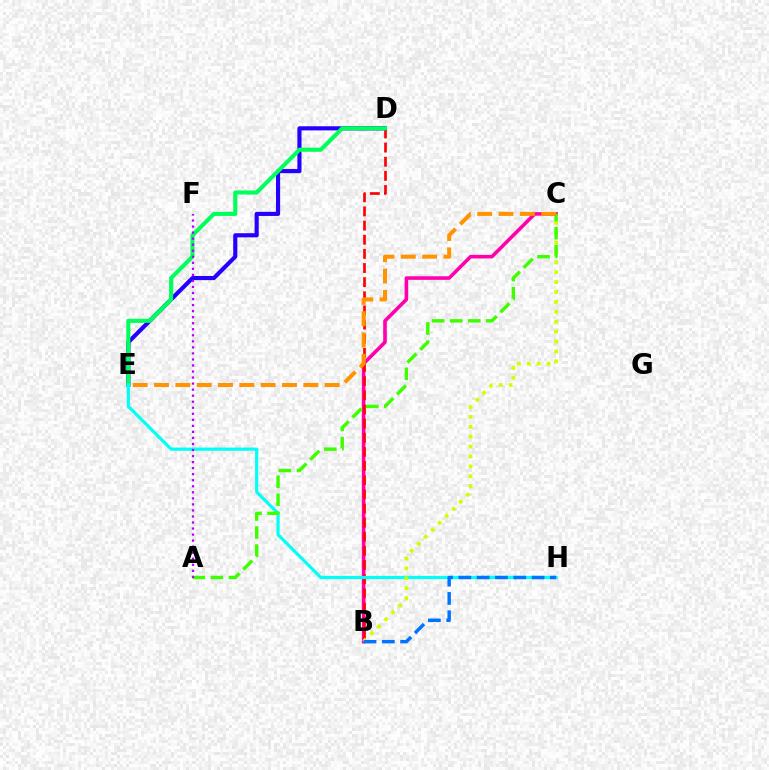{('B', 'C'): [{'color': '#ff00ac', 'line_style': 'solid', 'thickness': 2.58}, {'color': '#d1ff00', 'line_style': 'dotted', 'thickness': 2.69}], ('B', 'D'): [{'color': '#ff0000', 'line_style': 'dashed', 'thickness': 1.92}], ('D', 'E'): [{'color': '#2500ff', 'line_style': 'solid', 'thickness': 2.98}, {'color': '#00ff5c', 'line_style': 'solid', 'thickness': 2.95}], ('E', 'H'): [{'color': '#00fff6', 'line_style': 'solid', 'thickness': 2.29}], ('A', 'C'): [{'color': '#3dff00', 'line_style': 'dashed', 'thickness': 2.45}], ('C', 'E'): [{'color': '#ff9400', 'line_style': 'dashed', 'thickness': 2.9}], ('A', 'F'): [{'color': '#b900ff', 'line_style': 'dotted', 'thickness': 1.64}], ('B', 'H'): [{'color': '#0074ff', 'line_style': 'dashed', 'thickness': 2.49}]}